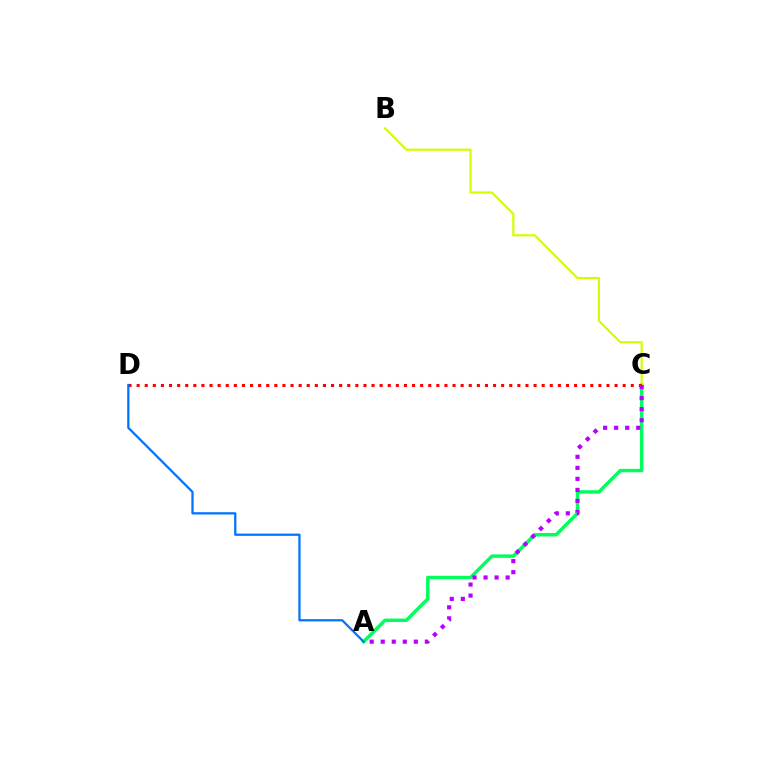{('A', 'C'): [{'color': '#00ff5c', 'line_style': 'solid', 'thickness': 2.48}, {'color': '#b900ff', 'line_style': 'dotted', 'thickness': 3.0}], ('B', 'C'): [{'color': '#d1ff00', 'line_style': 'solid', 'thickness': 1.57}], ('C', 'D'): [{'color': '#ff0000', 'line_style': 'dotted', 'thickness': 2.2}], ('A', 'D'): [{'color': '#0074ff', 'line_style': 'solid', 'thickness': 1.63}]}